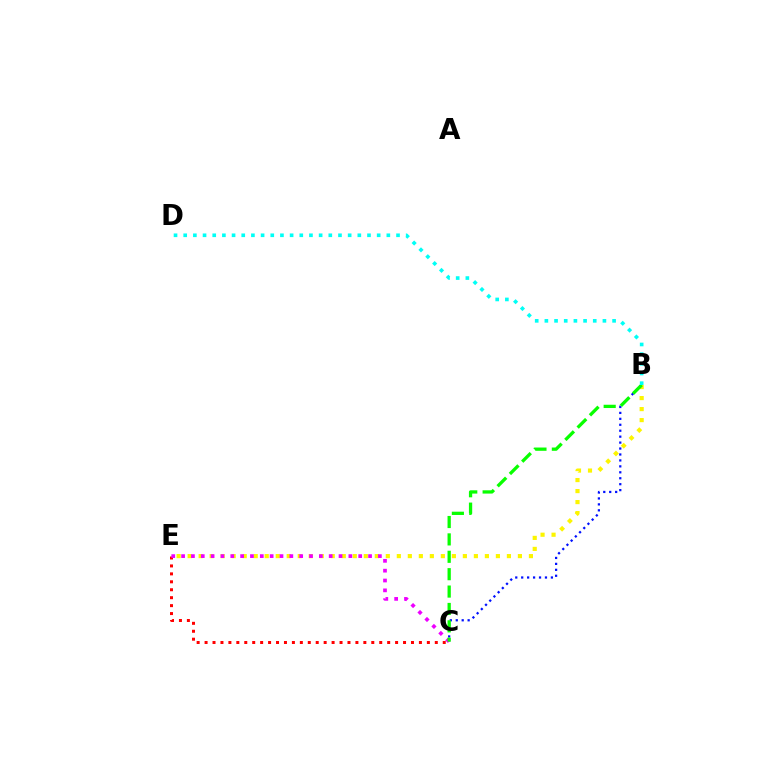{('B', 'C'): [{'color': '#0010ff', 'line_style': 'dotted', 'thickness': 1.61}, {'color': '#08ff00', 'line_style': 'dashed', 'thickness': 2.36}], ('B', 'E'): [{'color': '#fcf500', 'line_style': 'dotted', 'thickness': 2.99}], ('C', 'E'): [{'color': '#ff0000', 'line_style': 'dotted', 'thickness': 2.16}, {'color': '#ee00ff', 'line_style': 'dotted', 'thickness': 2.67}], ('B', 'D'): [{'color': '#00fff6', 'line_style': 'dotted', 'thickness': 2.63}]}